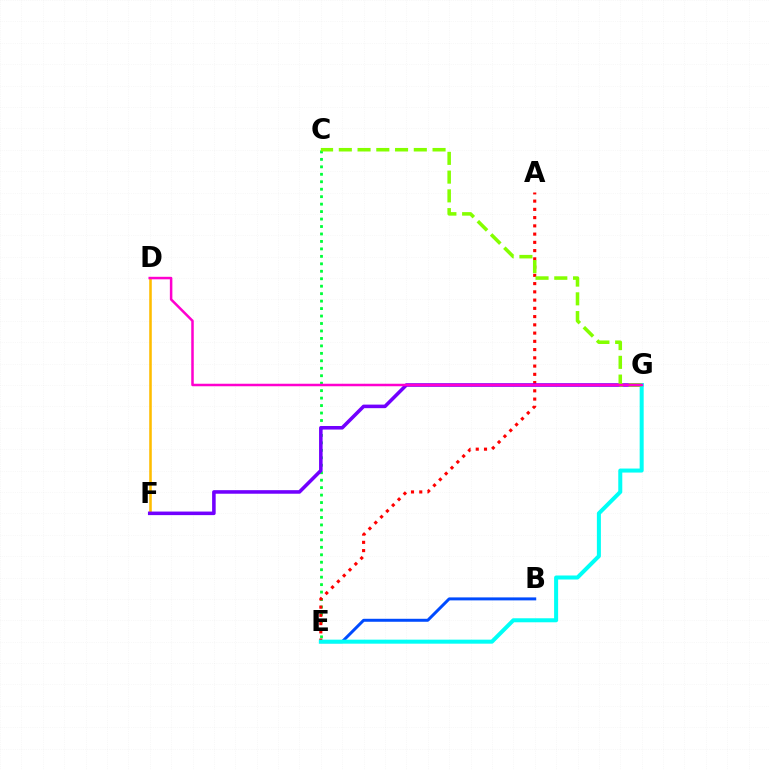{('C', 'E'): [{'color': '#00ff39', 'line_style': 'dotted', 'thickness': 2.03}], ('B', 'E'): [{'color': '#004bff', 'line_style': 'solid', 'thickness': 2.14}], ('A', 'E'): [{'color': '#ff0000', 'line_style': 'dotted', 'thickness': 2.24}], ('D', 'F'): [{'color': '#ffbd00', 'line_style': 'solid', 'thickness': 1.85}], ('F', 'G'): [{'color': '#7200ff', 'line_style': 'solid', 'thickness': 2.56}], ('E', 'G'): [{'color': '#00fff6', 'line_style': 'solid', 'thickness': 2.89}], ('C', 'G'): [{'color': '#84ff00', 'line_style': 'dashed', 'thickness': 2.55}], ('D', 'G'): [{'color': '#ff00cf', 'line_style': 'solid', 'thickness': 1.81}]}